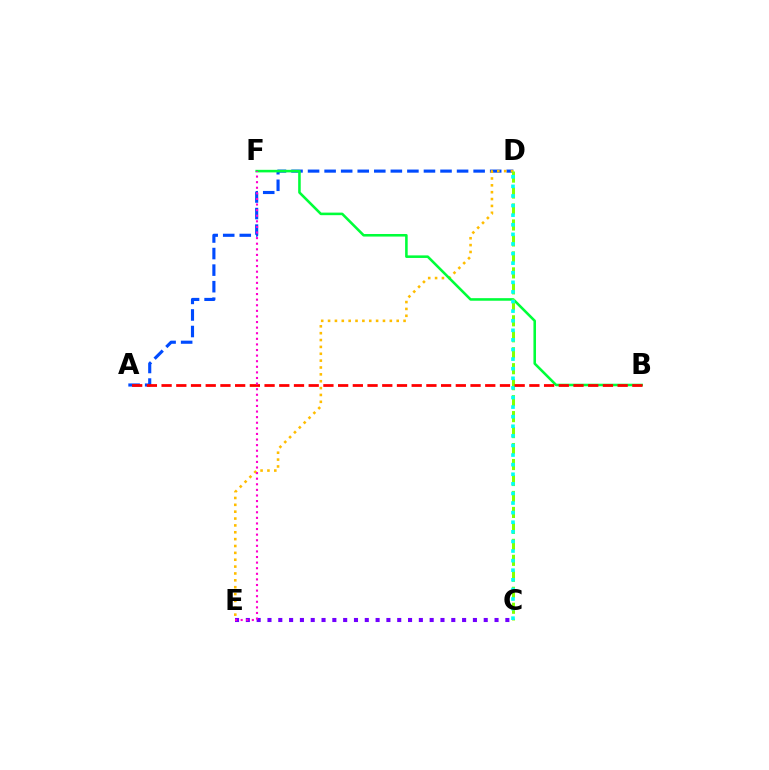{('A', 'D'): [{'color': '#004bff', 'line_style': 'dashed', 'thickness': 2.25}], ('D', 'E'): [{'color': '#ffbd00', 'line_style': 'dotted', 'thickness': 1.86}], ('B', 'F'): [{'color': '#00ff39', 'line_style': 'solid', 'thickness': 1.85}], ('C', 'E'): [{'color': '#7200ff', 'line_style': 'dotted', 'thickness': 2.94}], ('C', 'D'): [{'color': '#84ff00', 'line_style': 'dashed', 'thickness': 2.17}, {'color': '#00fff6', 'line_style': 'dotted', 'thickness': 2.61}], ('A', 'B'): [{'color': '#ff0000', 'line_style': 'dashed', 'thickness': 2.0}], ('E', 'F'): [{'color': '#ff00cf', 'line_style': 'dotted', 'thickness': 1.52}]}